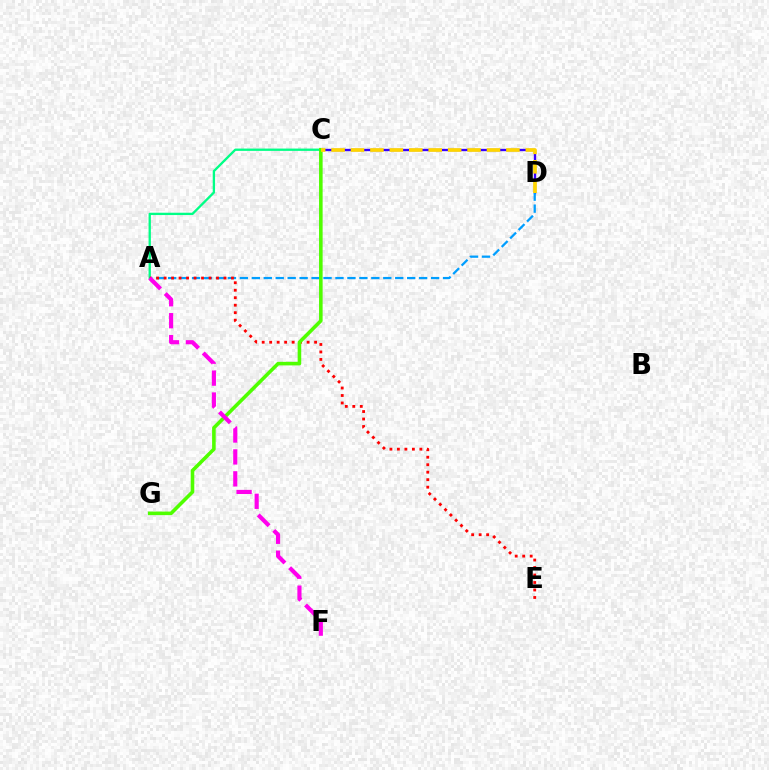{('C', 'D'): [{'color': '#3700ff', 'line_style': 'solid', 'thickness': 1.68}, {'color': '#ffd500', 'line_style': 'dashed', 'thickness': 2.64}], ('A', 'C'): [{'color': '#00ff86', 'line_style': 'solid', 'thickness': 1.67}], ('A', 'D'): [{'color': '#009eff', 'line_style': 'dashed', 'thickness': 1.62}], ('A', 'E'): [{'color': '#ff0000', 'line_style': 'dotted', 'thickness': 2.03}], ('C', 'G'): [{'color': '#4fff00', 'line_style': 'solid', 'thickness': 2.57}], ('A', 'F'): [{'color': '#ff00ed', 'line_style': 'dashed', 'thickness': 2.98}]}